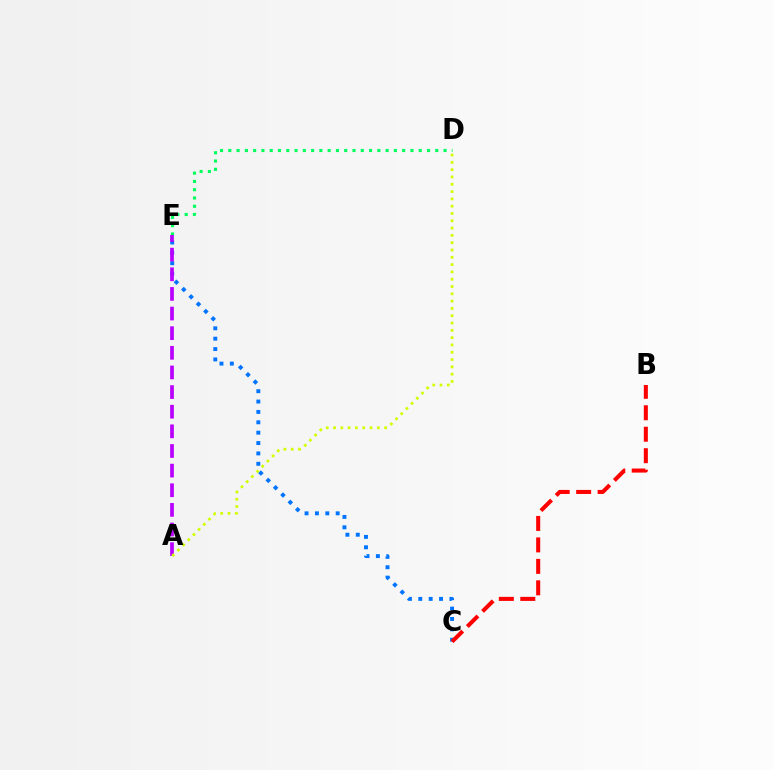{('D', 'E'): [{'color': '#00ff5c', 'line_style': 'dotted', 'thickness': 2.25}], ('C', 'E'): [{'color': '#0074ff', 'line_style': 'dotted', 'thickness': 2.82}], ('A', 'E'): [{'color': '#b900ff', 'line_style': 'dashed', 'thickness': 2.67}], ('B', 'C'): [{'color': '#ff0000', 'line_style': 'dashed', 'thickness': 2.92}], ('A', 'D'): [{'color': '#d1ff00', 'line_style': 'dotted', 'thickness': 1.98}]}